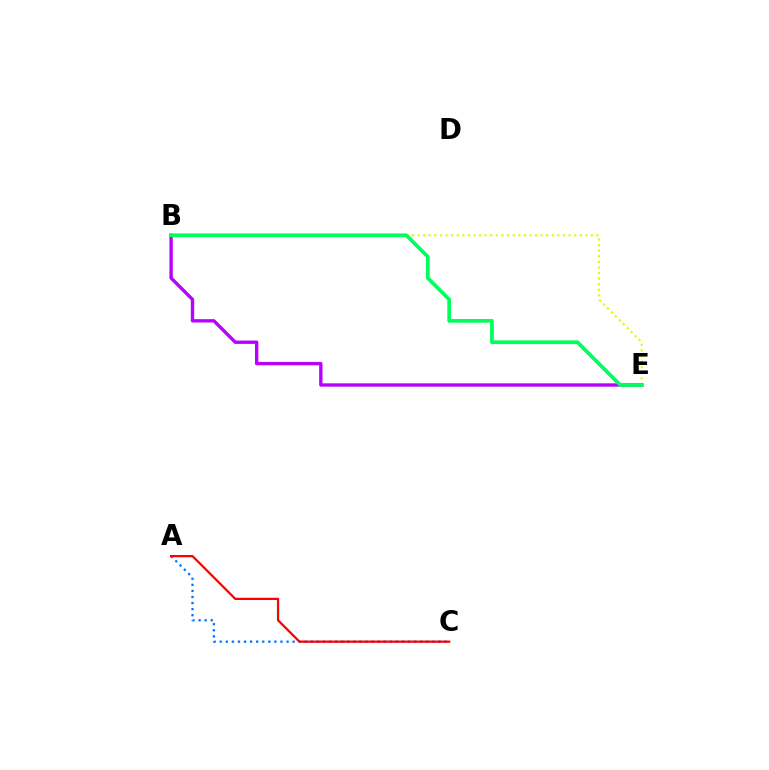{('A', 'C'): [{'color': '#0074ff', 'line_style': 'dotted', 'thickness': 1.65}, {'color': '#ff0000', 'line_style': 'solid', 'thickness': 1.62}], ('B', 'E'): [{'color': '#d1ff00', 'line_style': 'dotted', 'thickness': 1.52}, {'color': '#b900ff', 'line_style': 'solid', 'thickness': 2.42}, {'color': '#00ff5c', 'line_style': 'solid', 'thickness': 2.67}]}